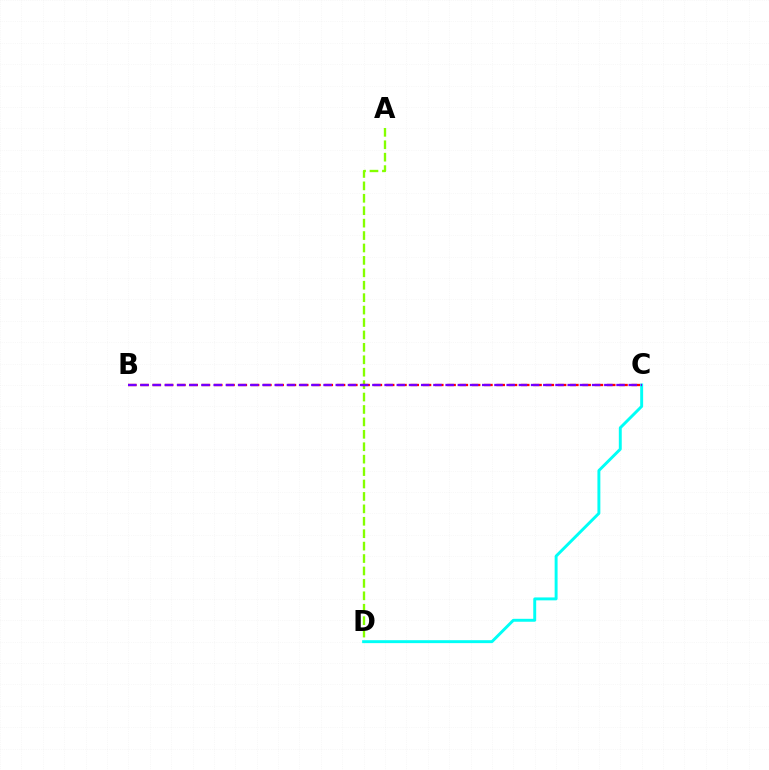{('A', 'D'): [{'color': '#84ff00', 'line_style': 'dashed', 'thickness': 1.69}], ('B', 'C'): [{'color': '#ff0000', 'line_style': 'dashed', 'thickness': 1.67}, {'color': '#7200ff', 'line_style': 'dashed', 'thickness': 1.66}], ('C', 'D'): [{'color': '#00fff6', 'line_style': 'solid', 'thickness': 2.11}]}